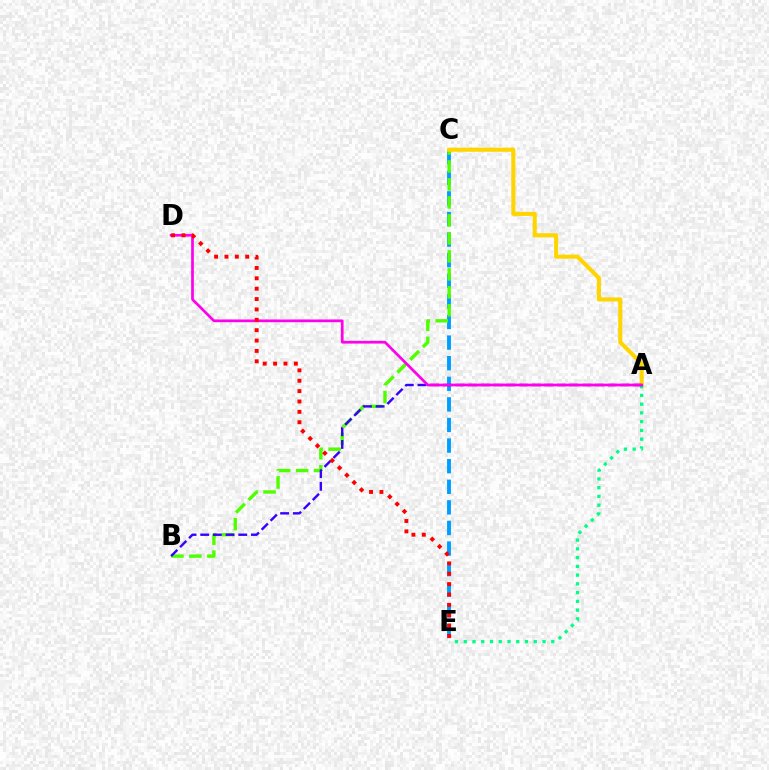{('C', 'E'): [{'color': '#009eff', 'line_style': 'dashed', 'thickness': 2.8}], ('B', 'C'): [{'color': '#4fff00', 'line_style': 'dashed', 'thickness': 2.44}], ('A', 'C'): [{'color': '#ffd500', 'line_style': 'solid', 'thickness': 2.95}], ('A', 'E'): [{'color': '#00ff86', 'line_style': 'dotted', 'thickness': 2.38}], ('A', 'B'): [{'color': '#3700ff', 'line_style': 'dashed', 'thickness': 1.72}], ('A', 'D'): [{'color': '#ff00ed', 'line_style': 'solid', 'thickness': 1.96}], ('D', 'E'): [{'color': '#ff0000', 'line_style': 'dotted', 'thickness': 2.82}]}